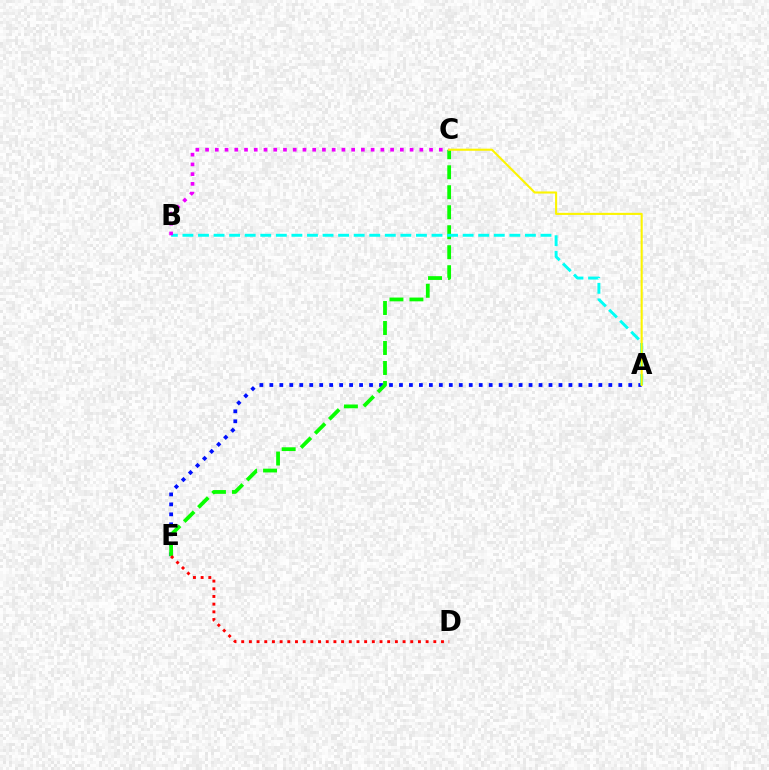{('A', 'E'): [{'color': '#0010ff', 'line_style': 'dotted', 'thickness': 2.71}], ('C', 'E'): [{'color': '#08ff00', 'line_style': 'dashed', 'thickness': 2.72}], ('A', 'B'): [{'color': '#00fff6', 'line_style': 'dashed', 'thickness': 2.11}], ('D', 'E'): [{'color': '#ff0000', 'line_style': 'dotted', 'thickness': 2.09}], ('B', 'C'): [{'color': '#ee00ff', 'line_style': 'dotted', 'thickness': 2.65}], ('A', 'C'): [{'color': '#fcf500', 'line_style': 'solid', 'thickness': 1.52}]}